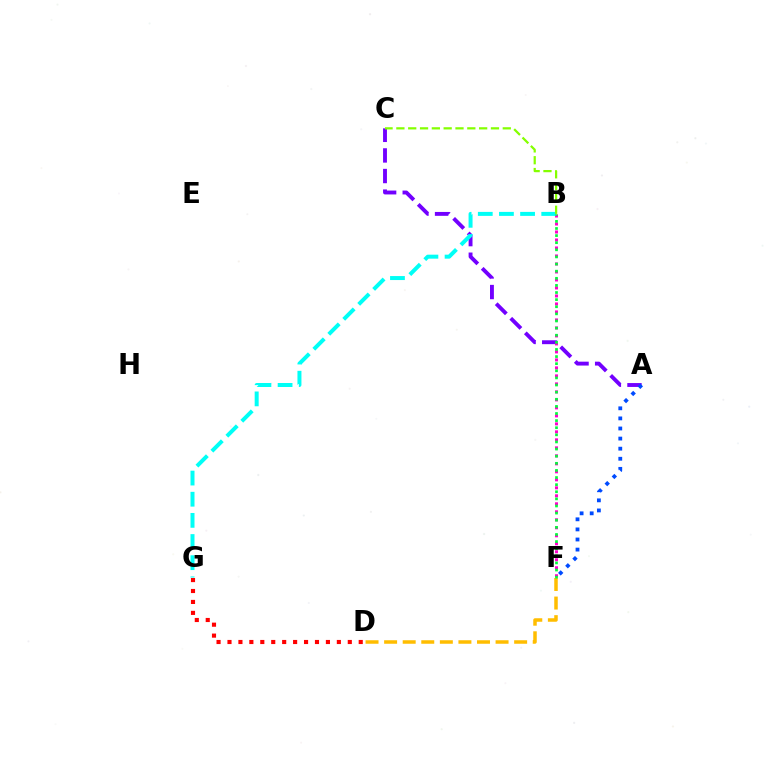{('D', 'F'): [{'color': '#ffbd00', 'line_style': 'dashed', 'thickness': 2.52}], ('A', 'C'): [{'color': '#7200ff', 'line_style': 'dashed', 'thickness': 2.8}], ('B', 'F'): [{'color': '#ff00cf', 'line_style': 'dotted', 'thickness': 2.17}, {'color': '#00ff39', 'line_style': 'dotted', 'thickness': 1.93}], ('B', 'G'): [{'color': '#00fff6', 'line_style': 'dashed', 'thickness': 2.87}], ('D', 'G'): [{'color': '#ff0000', 'line_style': 'dotted', 'thickness': 2.97}], ('A', 'F'): [{'color': '#004bff', 'line_style': 'dotted', 'thickness': 2.74}], ('B', 'C'): [{'color': '#84ff00', 'line_style': 'dashed', 'thickness': 1.61}]}